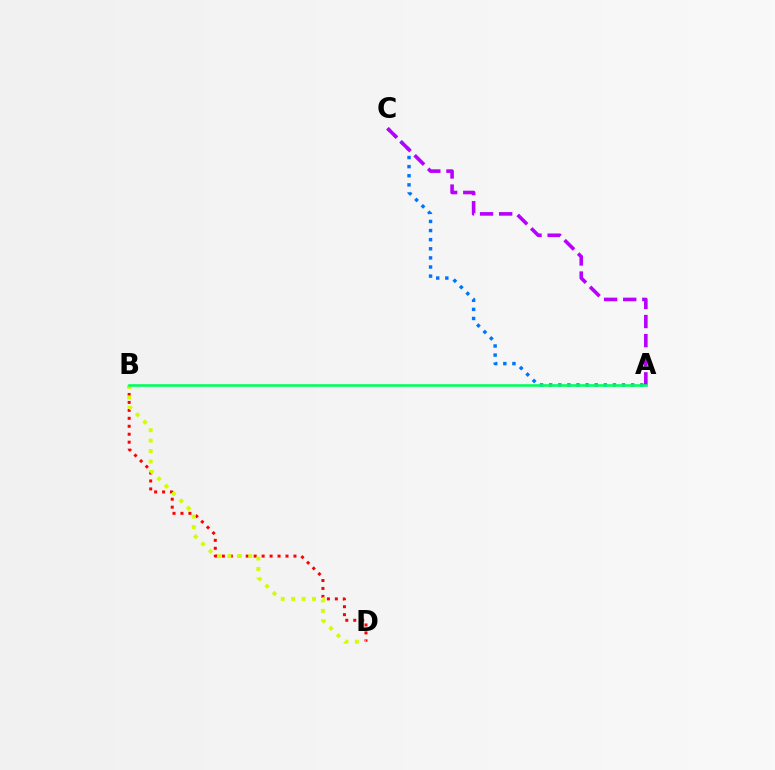{('B', 'D'): [{'color': '#ff0000', 'line_style': 'dotted', 'thickness': 2.16}, {'color': '#d1ff00', 'line_style': 'dotted', 'thickness': 2.84}], ('A', 'C'): [{'color': '#0074ff', 'line_style': 'dotted', 'thickness': 2.48}, {'color': '#b900ff', 'line_style': 'dashed', 'thickness': 2.59}], ('A', 'B'): [{'color': '#00ff5c', 'line_style': 'solid', 'thickness': 1.89}]}